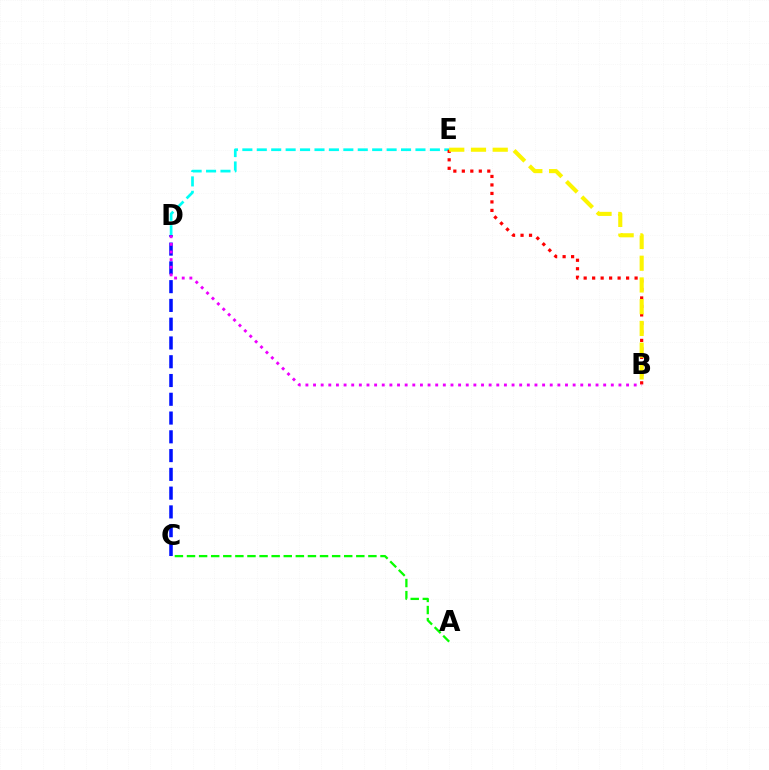{('A', 'C'): [{'color': '#08ff00', 'line_style': 'dashed', 'thickness': 1.64}], ('D', 'E'): [{'color': '#00fff6', 'line_style': 'dashed', 'thickness': 1.96}], ('B', 'E'): [{'color': '#ff0000', 'line_style': 'dotted', 'thickness': 2.31}, {'color': '#fcf500', 'line_style': 'dashed', 'thickness': 2.95}], ('C', 'D'): [{'color': '#0010ff', 'line_style': 'dashed', 'thickness': 2.55}], ('B', 'D'): [{'color': '#ee00ff', 'line_style': 'dotted', 'thickness': 2.07}]}